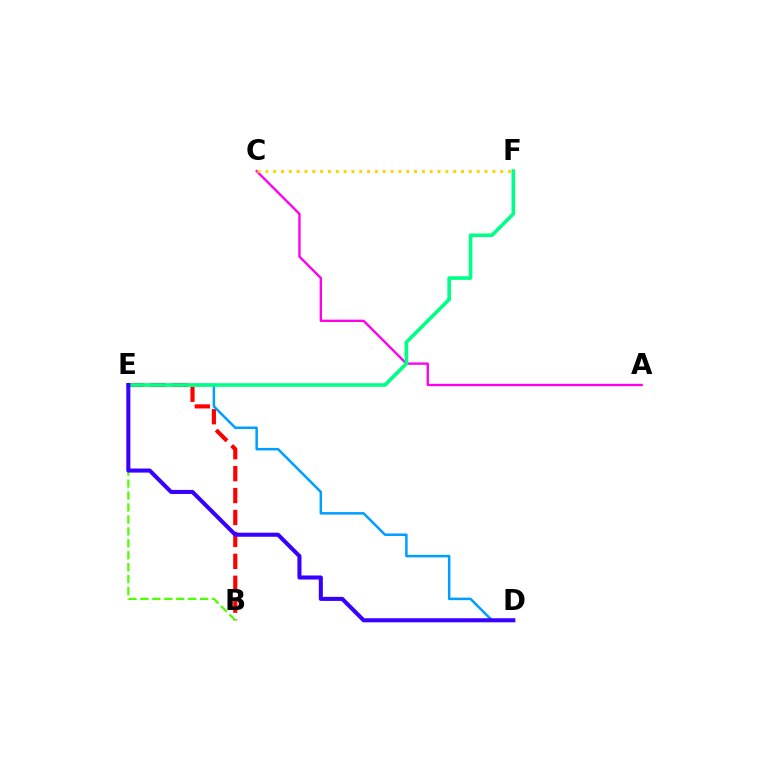{('B', 'E'): [{'color': '#ff0000', 'line_style': 'dashed', 'thickness': 2.98}, {'color': '#4fff00', 'line_style': 'dashed', 'thickness': 1.62}], ('D', 'E'): [{'color': '#009eff', 'line_style': 'solid', 'thickness': 1.81}, {'color': '#3700ff', 'line_style': 'solid', 'thickness': 2.92}], ('A', 'C'): [{'color': '#ff00ed', 'line_style': 'solid', 'thickness': 1.69}], ('C', 'F'): [{'color': '#ffd500', 'line_style': 'dotted', 'thickness': 2.13}], ('E', 'F'): [{'color': '#00ff86', 'line_style': 'solid', 'thickness': 2.61}]}